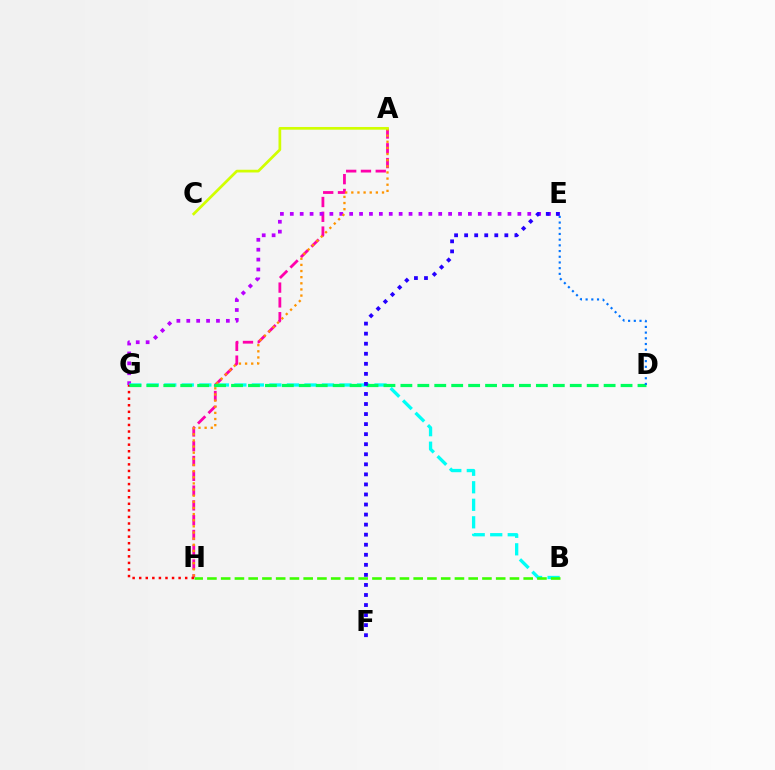{('A', 'H'): [{'color': '#ff00ac', 'line_style': 'dashed', 'thickness': 2.01}, {'color': '#ff9400', 'line_style': 'dotted', 'thickness': 1.67}], ('E', 'G'): [{'color': '#b900ff', 'line_style': 'dotted', 'thickness': 2.69}], ('B', 'G'): [{'color': '#00fff6', 'line_style': 'dashed', 'thickness': 2.38}], ('B', 'H'): [{'color': '#3dff00', 'line_style': 'dashed', 'thickness': 1.87}], ('G', 'H'): [{'color': '#ff0000', 'line_style': 'dotted', 'thickness': 1.78}], ('D', 'G'): [{'color': '#00ff5c', 'line_style': 'dashed', 'thickness': 2.3}], ('D', 'E'): [{'color': '#0074ff', 'line_style': 'dotted', 'thickness': 1.55}], ('A', 'C'): [{'color': '#d1ff00', 'line_style': 'solid', 'thickness': 1.96}], ('E', 'F'): [{'color': '#2500ff', 'line_style': 'dotted', 'thickness': 2.73}]}